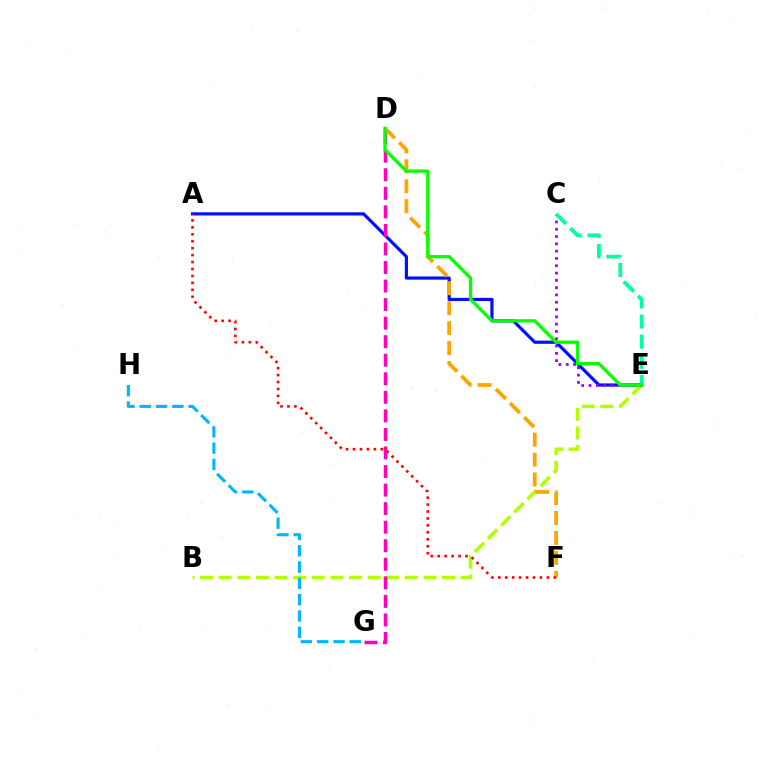{('A', 'E'): [{'color': '#0010ff', 'line_style': 'solid', 'thickness': 2.3}], ('B', 'E'): [{'color': '#b3ff00', 'line_style': 'dashed', 'thickness': 2.53}], ('C', 'E'): [{'color': '#9b00ff', 'line_style': 'dotted', 'thickness': 1.98}, {'color': '#00ff9d', 'line_style': 'dashed', 'thickness': 2.74}], ('D', 'G'): [{'color': '#ff00bd', 'line_style': 'dashed', 'thickness': 2.52}], ('D', 'F'): [{'color': '#ffa500', 'line_style': 'dashed', 'thickness': 2.71}], ('D', 'E'): [{'color': '#08ff00', 'line_style': 'solid', 'thickness': 2.38}], ('A', 'F'): [{'color': '#ff0000', 'line_style': 'dotted', 'thickness': 1.89}], ('G', 'H'): [{'color': '#00b5ff', 'line_style': 'dashed', 'thickness': 2.22}]}